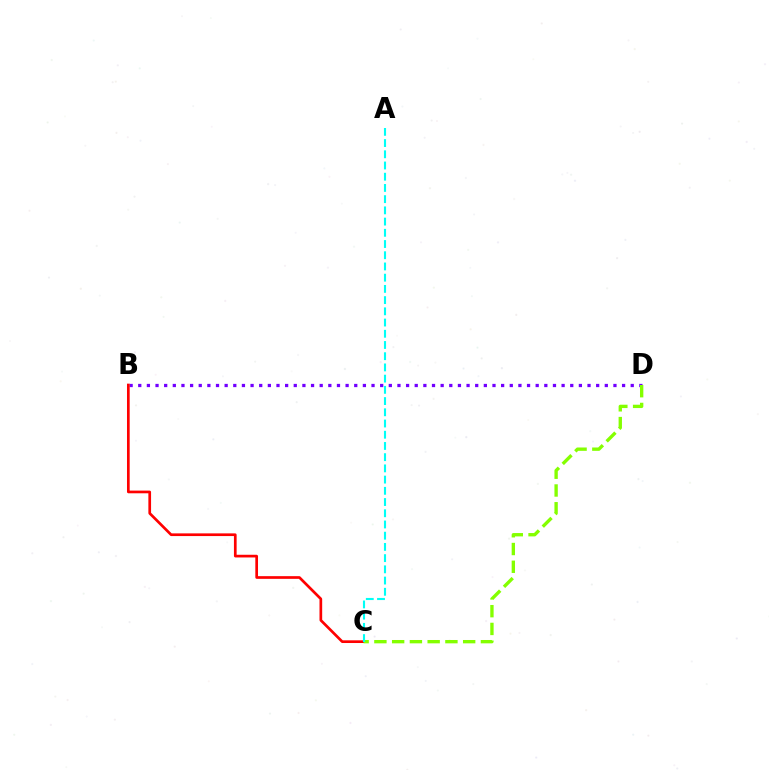{('B', 'D'): [{'color': '#7200ff', 'line_style': 'dotted', 'thickness': 2.35}], ('B', 'C'): [{'color': '#ff0000', 'line_style': 'solid', 'thickness': 1.94}], ('C', 'D'): [{'color': '#84ff00', 'line_style': 'dashed', 'thickness': 2.41}], ('A', 'C'): [{'color': '#00fff6', 'line_style': 'dashed', 'thickness': 1.52}]}